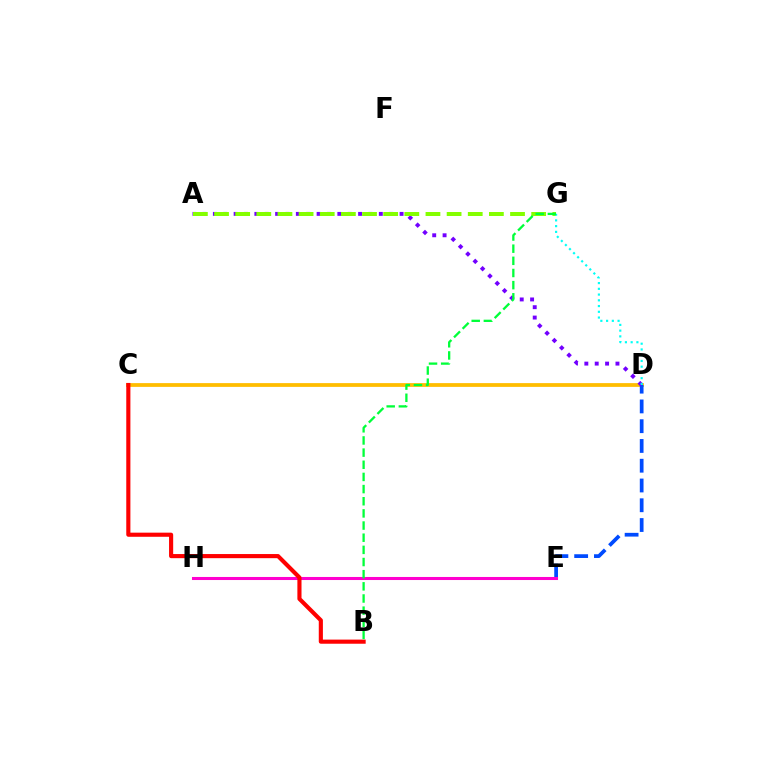{('C', 'D'): [{'color': '#ffbd00', 'line_style': 'solid', 'thickness': 2.71}], ('D', 'E'): [{'color': '#004bff', 'line_style': 'dashed', 'thickness': 2.69}], ('E', 'H'): [{'color': '#ff00cf', 'line_style': 'solid', 'thickness': 2.2}], ('A', 'D'): [{'color': '#7200ff', 'line_style': 'dotted', 'thickness': 2.82}], ('A', 'G'): [{'color': '#84ff00', 'line_style': 'dashed', 'thickness': 2.87}], ('D', 'G'): [{'color': '#00fff6', 'line_style': 'dotted', 'thickness': 1.56}], ('B', 'C'): [{'color': '#ff0000', 'line_style': 'solid', 'thickness': 2.97}], ('B', 'G'): [{'color': '#00ff39', 'line_style': 'dashed', 'thickness': 1.65}]}